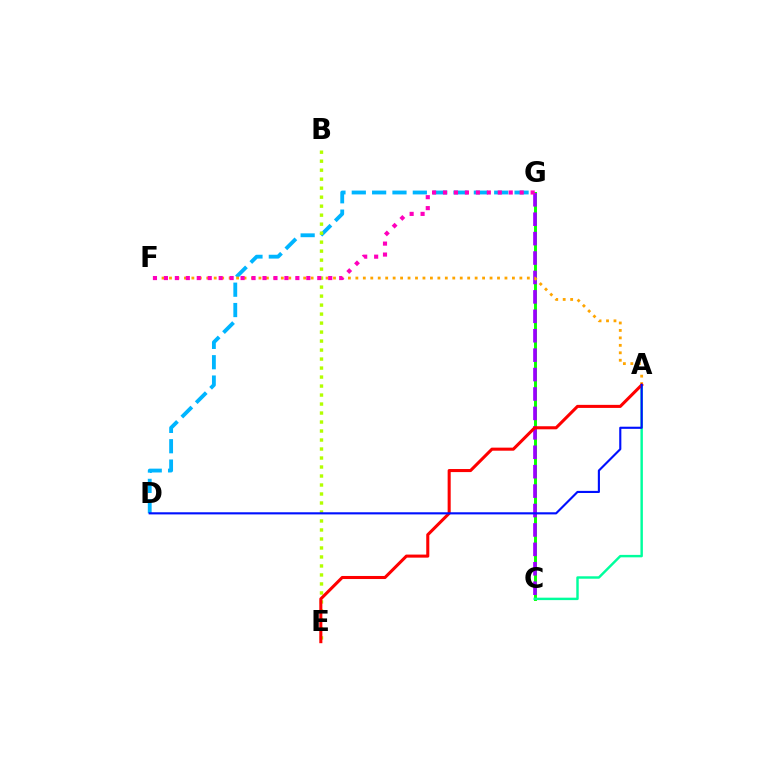{('D', 'G'): [{'color': '#00b5ff', 'line_style': 'dashed', 'thickness': 2.76}], ('C', 'G'): [{'color': '#08ff00', 'line_style': 'solid', 'thickness': 2.12}, {'color': '#9b00ff', 'line_style': 'dashed', 'thickness': 2.64}], ('A', 'C'): [{'color': '#00ff9d', 'line_style': 'solid', 'thickness': 1.76}], ('B', 'E'): [{'color': '#b3ff00', 'line_style': 'dotted', 'thickness': 2.44}], ('A', 'F'): [{'color': '#ffa500', 'line_style': 'dotted', 'thickness': 2.03}], ('A', 'E'): [{'color': '#ff0000', 'line_style': 'solid', 'thickness': 2.2}], ('F', 'G'): [{'color': '#ff00bd', 'line_style': 'dotted', 'thickness': 2.98}], ('A', 'D'): [{'color': '#0010ff', 'line_style': 'solid', 'thickness': 1.53}]}